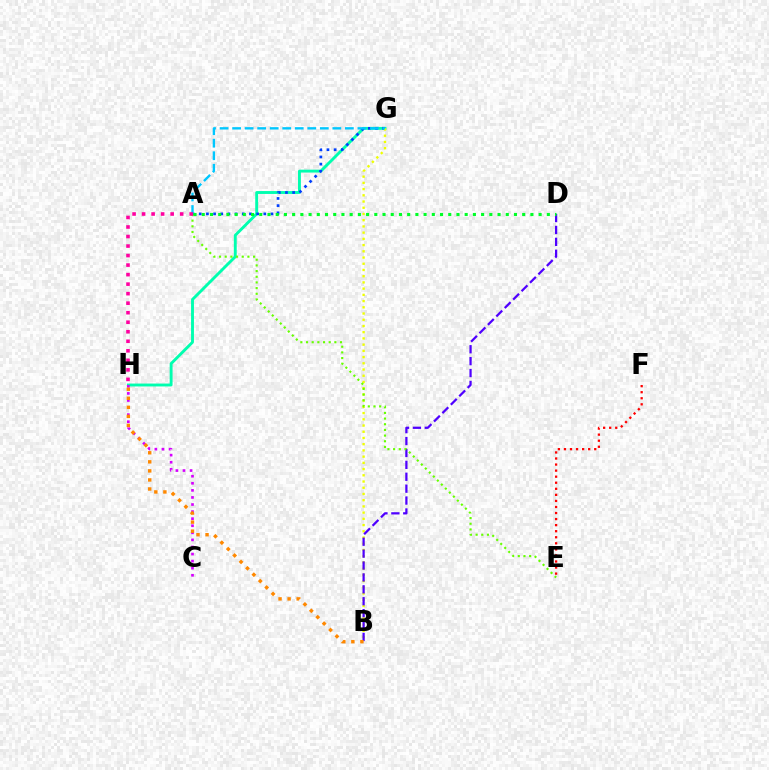{('G', 'H'): [{'color': '#00ffaf', 'line_style': 'solid', 'thickness': 2.08}], ('C', 'H'): [{'color': '#d600ff', 'line_style': 'dotted', 'thickness': 1.92}], ('E', 'F'): [{'color': '#ff0000', 'line_style': 'dotted', 'thickness': 1.65}], ('A', 'G'): [{'color': '#003fff', 'line_style': 'dotted', 'thickness': 1.95}, {'color': '#00c7ff', 'line_style': 'dashed', 'thickness': 1.7}], ('B', 'G'): [{'color': '#eeff00', 'line_style': 'dotted', 'thickness': 1.69}], ('B', 'D'): [{'color': '#4f00ff', 'line_style': 'dashed', 'thickness': 1.62}], ('A', 'E'): [{'color': '#66ff00', 'line_style': 'dotted', 'thickness': 1.54}], ('A', 'H'): [{'color': '#ff00a0', 'line_style': 'dotted', 'thickness': 2.59}], ('A', 'D'): [{'color': '#00ff27', 'line_style': 'dotted', 'thickness': 2.23}], ('B', 'H'): [{'color': '#ff8800', 'line_style': 'dotted', 'thickness': 2.46}]}